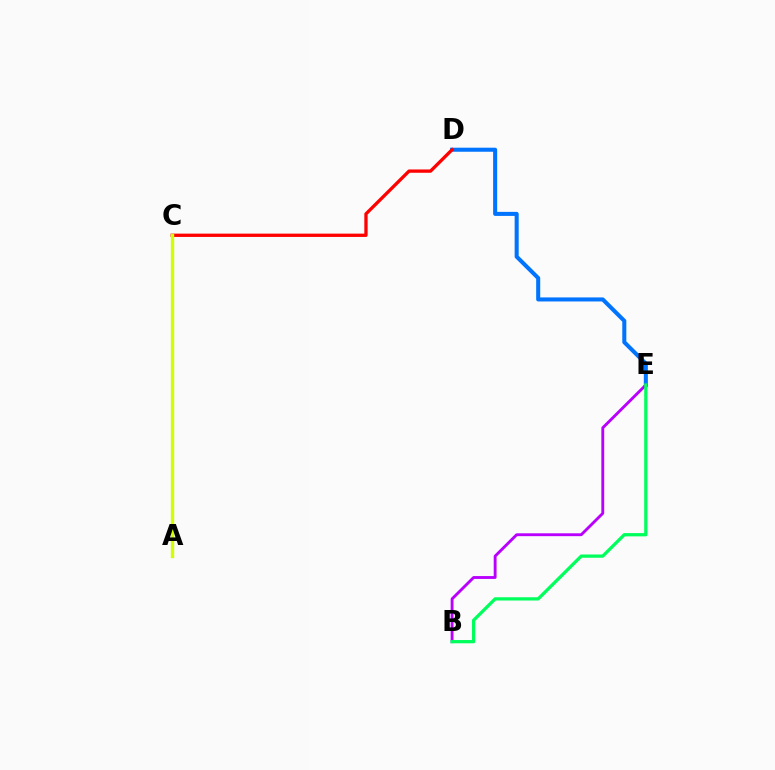{('D', 'E'): [{'color': '#0074ff', 'line_style': 'solid', 'thickness': 2.91}], ('C', 'D'): [{'color': '#ff0000', 'line_style': 'solid', 'thickness': 2.38}], ('B', 'E'): [{'color': '#b900ff', 'line_style': 'solid', 'thickness': 2.07}, {'color': '#00ff5c', 'line_style': 'solid', 'thickness': 2.35}], ('A', 'C'): [{'color': '#d1ff00', 'line_style': 'solid', 'thickness': 2.45}]}